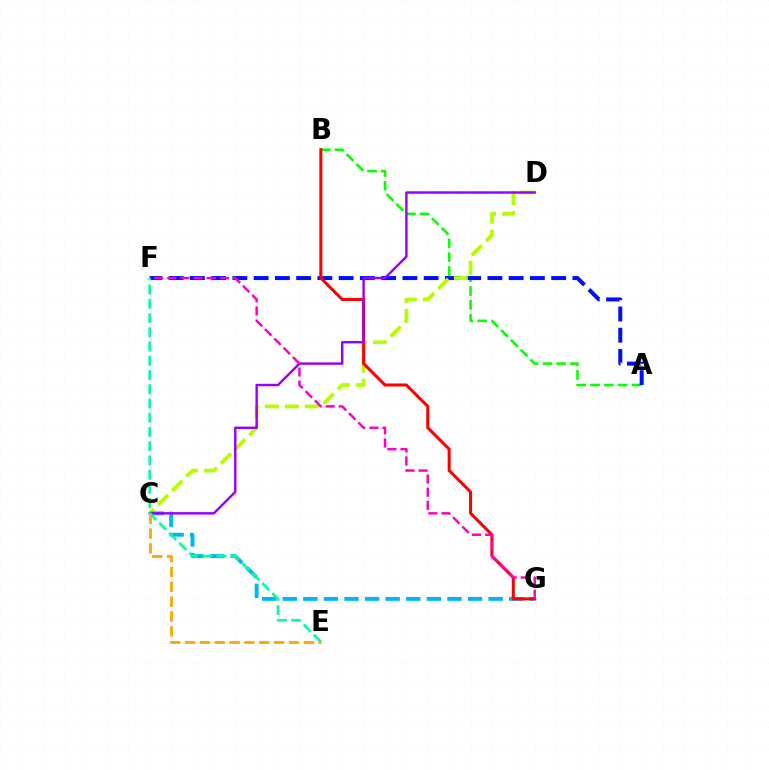{('A', 'B'): [{'color': '#08ff00', 'line_style': 'dashed', 'thickness': 1.88}], ('A', 'F'): [{'color': '#0010ff', 'line_style': 'dashed', 'thickness': 2.89}], ('C', 'D'): [{'color': '#b3ff00', 'line_style': 'dashed', 'thickness': 2.72}, {'color': '#9b00ff', 'line_style': 'solid', 'thickness': 1.76}], ('C', 'G'): [{'color': '#00b5ff', 'line_style': 'dashed', 'thickness': 2.8}], ('B', 'G'): [{'color': '#ff0000', 'line_style': 'solid', 'thickness': 2.2}], ('F', 'G'): [{'color': '#ff00bd', 'line_style': 'dashed', 'thickness': 1.79}], ('E', 'F'): [{'color': '#00ff9d', 'line_style': 'dashed', 'thickness': 1.93}], ('C', 'E'): [{'color': '#ffa500', 'line_style': 'dashed', 'thickness': 2.02}]}